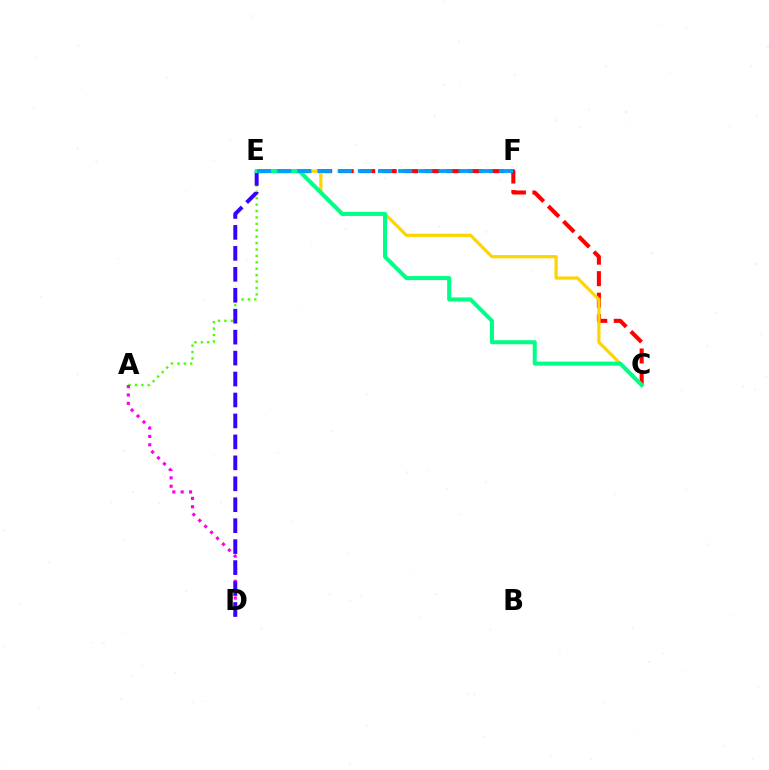{('C', 'E'): [{'color': '#ff0000', 'line_style': 'dashed', 'thickness': 2.92}, {'color': '#ffd500', 'line_style': 'solid', 'thickness': 2.32}, {'color': '#00ff86', 'line_style': 'solid', 'thickness': 2.9}], ('A', 'E'): [{'color': '#4fff00', 'line_style': 'dotted', 'thickness': 1.74}], ('A', 'D'): [{'color': '#ff00ed', 'line_style': 'dotted', 'thickness': 2.28}], ('D', 'E'): [{'color': '#3700ff', 'line_style': 'dashed', 'thickness': 2.85}], ('E', 'F'): [{'color': '#009eff', 'line_style': 'dashed', 'thickness': 2.74}]}